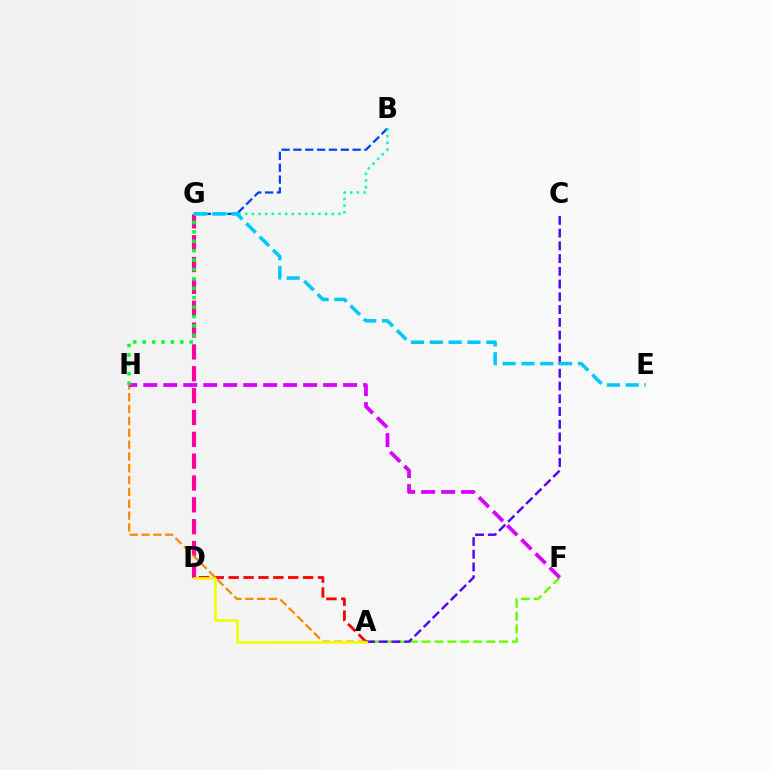{('B', 'G'): [{'color': '#003fff', 'line_style': 'dashed', 'thickness': 1.61}, {'color': '#00ffaf', 'line_style': 'dotted', 'thickness': 1.81}], ('A', 'D'): [{'color': '#ff0000', 'line_style': 'dashed', 'thickness': 2.02}, {'color': '#eeff00', 'line_style': 'solid', 'thickness': 1.87}], ('D', 'G'): [{'color': '#ff00a0', 'line_style': 'dashed', 'thickness': 2.97}], ('A', 'H'): [{'color': '#ff8800', 'line_style': 'dashed', 'thickness': 1.61}], ('A', 'F'): [{'color': '#66ff00', 'line_style': 'dashed', 'thickness': 1.75}], ('A', 'C'): [{'color': '#4f00ff', 'line_style': 'dashed', 'thickness': 1.73}], ('F', 'H'): [{'color': '#d600ff', 'line_style': 'dashed', 'thickness': 2.71}], ('G', 'H'): [{'color': '#00ff27', 'line_style': 'dotted', 'thickness': 2.56}], ('E', 'G'): [{'color': '#00c7ff', 'line_style': 'dashed', 'thickness': 2.56}]}